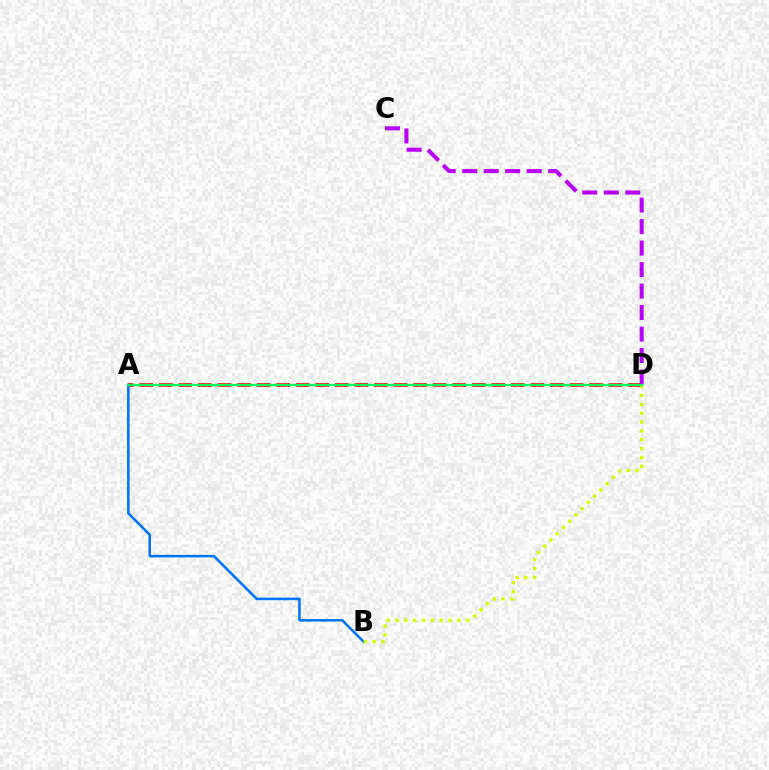{('A', 'D'): [{'color': '#ff0000', 'line_style': 'dashed', 'thickness': 2.66}, {'color': '#00ff5c', 'line_style': 'solid', 'thickness': 1.65}], ('A', 'B'): [{'color': '#0074ff', 'line_style': 'solid', 'thickness': 1.84}], ('C', 'D'): [{'color': '#b900ff', 'line_style': 'dashed', 'thickness': 2.92}], ('B', 'D'): [{'color': '#d1ff00', 'line_style': 'dotted', 'thickness': 2.4}]}